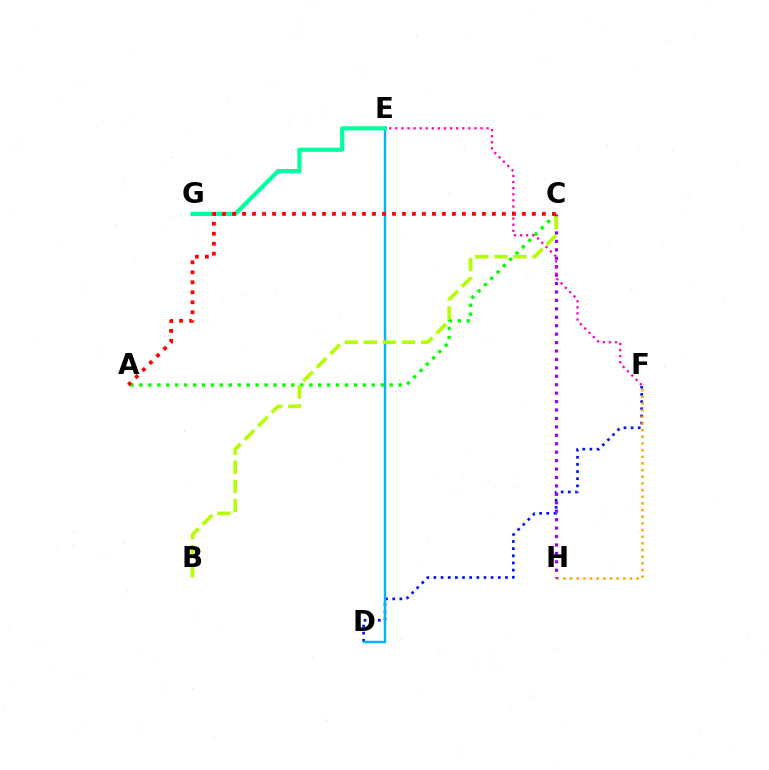{('D', 'F'): [{'color': '#0010ff', 'line_style': 'dotted', 'thickness': 1.94}], ('F', 'H'): [{'color': '#ffa500', 'line_style': 'dotted', 'thickness': 1.81}], ('A', 'C'): [{'color': '#08ff00', 'line_style': 'dotted', 'thickness': 2.43}, {'color': '#ff0000', 'line_style': 'dotted', 'thickness': 2.72}], ('D', 'E'): [{'color': '#00b5ff', 'line_style': 'solid', 'thickness': 1.76}], ('C', 'H'): [{'color': '#9b00ff', 'line_style': 'dotted', 'thickness': 2.29}], ('B', 'C'): [{'color': '#b3ff00', 'line_style': 'dashed', 'thickness': 2.6}], ('E', 'F'): [{'color': '#ff00bd', 'line_style': 'dotted', 'thickness': 1.65}], ('E', 'G'): [{'color': '#00ff9d', 'line_style': 'solid', 'thickness': 2.99}]}